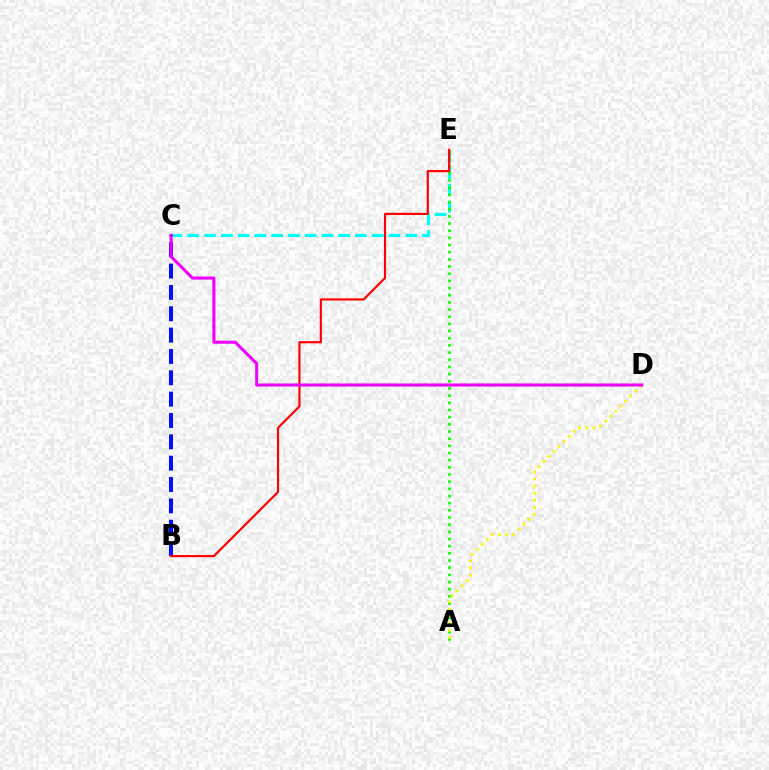{('C', 'E'): [{'color': '#00fff6', 'line_style': 'dashed', 'thickness': 2.28}], ('A', 'E'): [{'color': '#08ff00', 'line_style': 'dotted', 'thickness': 1.95}], ('A', 'D'): [{'color': '#fcf500', 'line_style': 'dotted', 'thickness': 1.93}], ('B', 'C'): [{'color': '#0010ff', 'line_style': 'dashed', 'thickness': 2.9}], ('B', 'E'): [{'color': '#ff0000', 'line_style': 'solid', 'thickness': 1.57}], ('C', 'D'): [{'color': '#ee00ff', 'line_style': 'solid', 'thickness': 2.2}]}